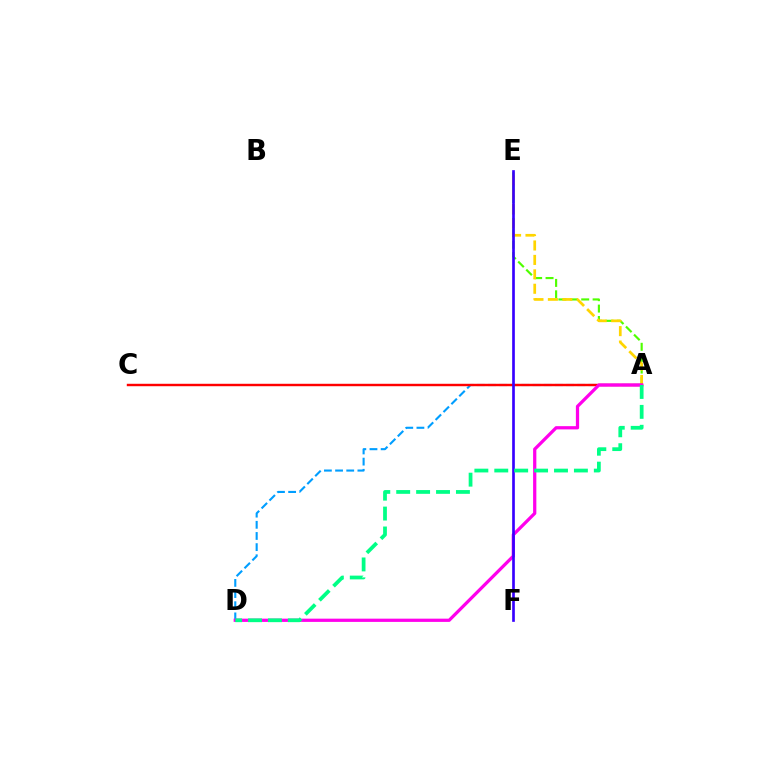{('A', 'E'): [{'color': '#4fff00', 'line_style': 'dashed', 'thickness': 1.55}, {'color': '#ffd500', 'line_style': 'dashed', 'thickness': 1.96}], ('A', 'D'): [{'color': '#009eff', 'line_style': 'dashed', 'thickness': 1.52}, {'color': '#ff00ed', 'line_style': 'solid', 'thickness': 2.34}, {'color': '#00ff86', 'line_style': 'dashed', 'thickness': 2.7}], ('A', 'C'): [{'color': '#ff0000', 'line_style': 'solid', 'thickness': 1.75}], ('E', 'F'): [{'color': '#3700ff', 'line_style': 'solid', 'thickness': 1.93}]}